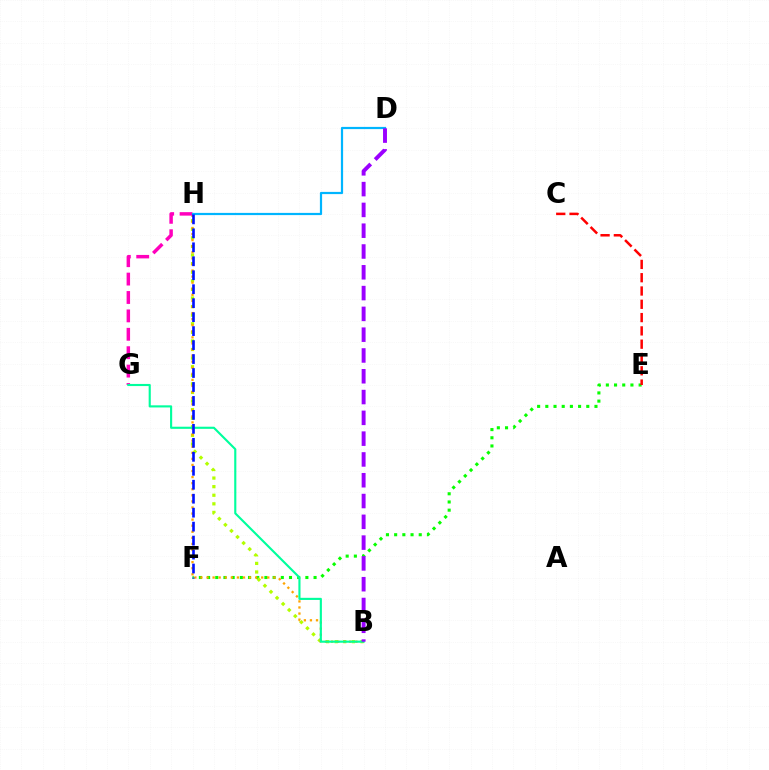{('E', 'F'): [{'color': '#08ff00', 'line_style': 'dotted', 'thickness': 2.23}], ('C', 'E'): [{'color': '#ff0000', 'line_style': 'dashed', 'thickness': 1.81}], ('B', 'H'): [{'color': '#b3ff00', 'line_style': 'dotted', 'thickness': 2.33}, {'color': '#ffa500', 'line_style': 'dotted', 'thickness': 1.65}], ('G', 'H'): [{'color': '#ff00bd', 'line_style': 'dashed', 'thickness': 2.5}], ('D', 'H'): [{'color': '#00b5ff', 'line_style': 'solid', 'thickness': 1.59}], ('B', 'G'): [{'color': '#00ff9d', 'line_style': 'solid', 'thickness': 1.53}], ('F', 'H'): [{'color': '#0010ff', 'line_style': 'dashed', 'thickness': 1.9}], ('B', 'D'): [{'color': '#9b00ff', 'line_style': 'dashed', 'thickness': 2.82}]}